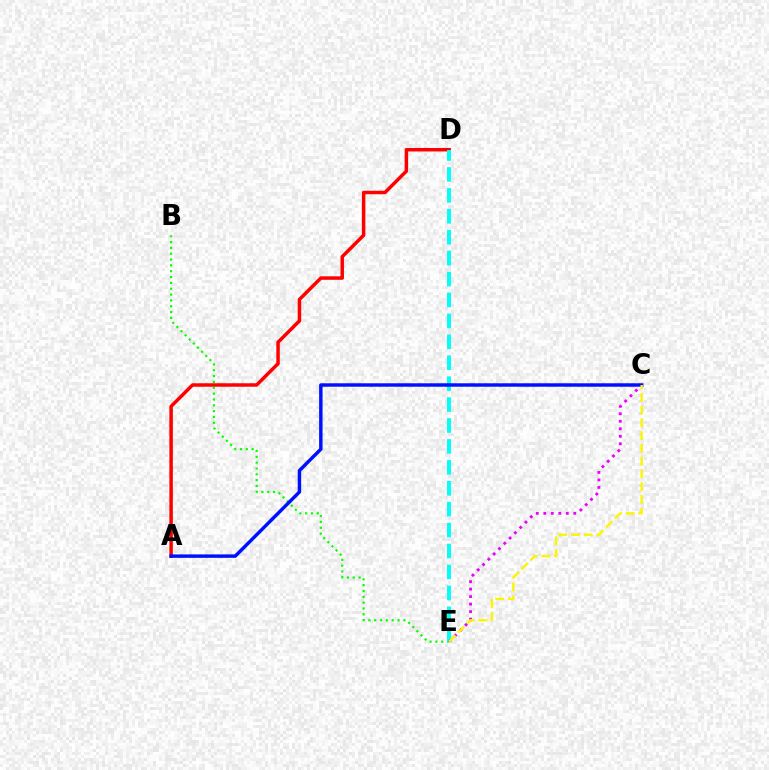{('B', 'E'): [{'color': '#08ff00', 'line_style': 'dotted', 'thickness': 1.59}], ('A', 'D'): [{'color': '#ff0000', 'line_style': 'solid', 'thickness': 2.51}], ('D', 'E'): [{'color': '#00fff6', 'line_style': 'dashed', 'thickness': 2.84}], ('C', 'E'): [{'color': '#ee00ff', 'line_style': 'dotted', 'thickness': 2.04}, {'color': '#fcf500', 'line_style': 'dashed', 'thickness': 1.73}], ('A', 'C'): [{'color': '#0010ff', 'line_style': 'solid', 'thickness': 2.48}]}